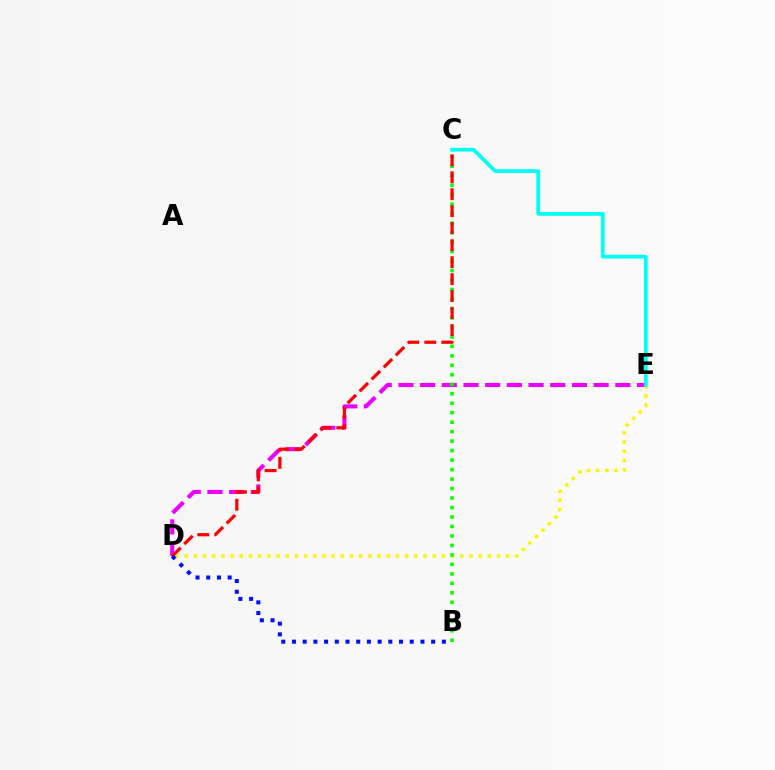{('D', 'E'): [{'color': '#ee00ff', 'line_style': 'dashed', 'thickness': 2.95}, {'color': '#fcf500', 'line_style': 'dotted', 'thickness': 2.5}], ('B', 'C'): [{'color': '#08ff00', 'line_style': 'dotted', 'thickness': 2.58}], ('C', 'D'): [{'color': '#ff0000', 'line_style': 'dashed', 'thickness': 2.31}], ('B', 'D'): [{'color': '#0010ff', 'line_style': 'dotted', 'thickness': 2.91}], ('C', 'E'): [{'color': '#00fff6', 'line_style': 'solid', 'thickness': 2.68}]}